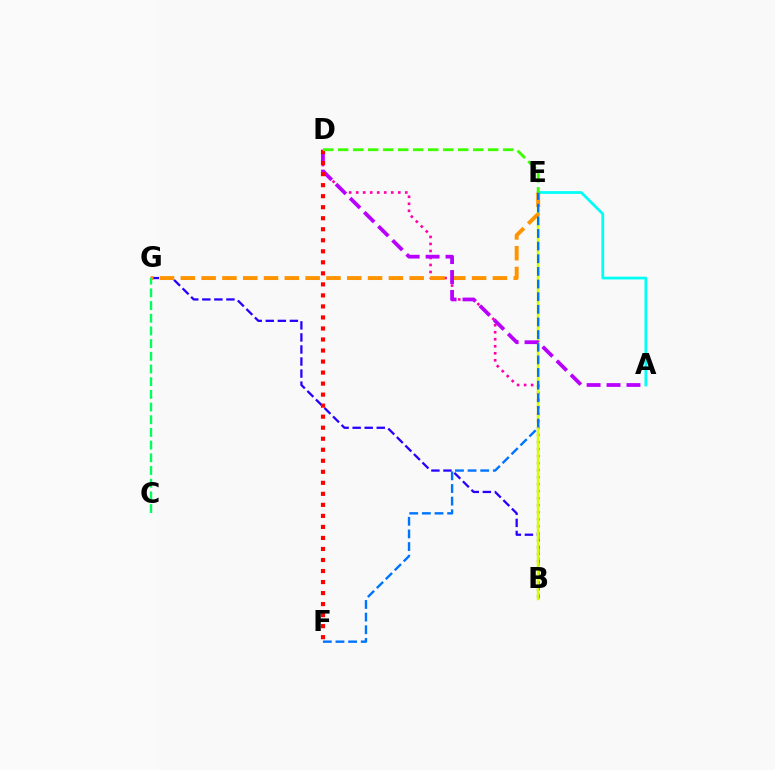{('A', 'E'): [{'color': '#00fff6', 'line_style': 'solid', 'thickness': 1.98}], ('B', 'D'): [{'color': '#ff00ac', 'line_style': 'dotted', 'thickness': 1.91}], ('B', 'G'): [{'color': '#2500ff', 'line_style': 'dashed', 'thickness': 1.64}], ('B', 'E'): [{'color': '#d1ff00', 'line_style': 'solid', 'thickness': 1.77}], ('E', 'G'): [{'color': '#ff9400', 'line_style': 'dashed', 'thickness': 2.83}], ('A', 'D'): [{'color': '#b900ff', 'line_style': 'dashed', 'thickness': 2.71}], ('E', 'F'): [{'color': '#0074ff', 'line_style': 'dashed', 'thickness': 1.72}], ('D', 'F'): [{'color': '#ff0000', 'line_style': 'dotted', 'thickness': 3.0}], ('C', 'G'): [{'color': '#00ff5c', 'line_style': 'dashed', 'thickness': 1.72}], ('D', 'E'): [{'color': '#3dff00', 'line_style': 'dashed', 'thickness': 2.04}]}